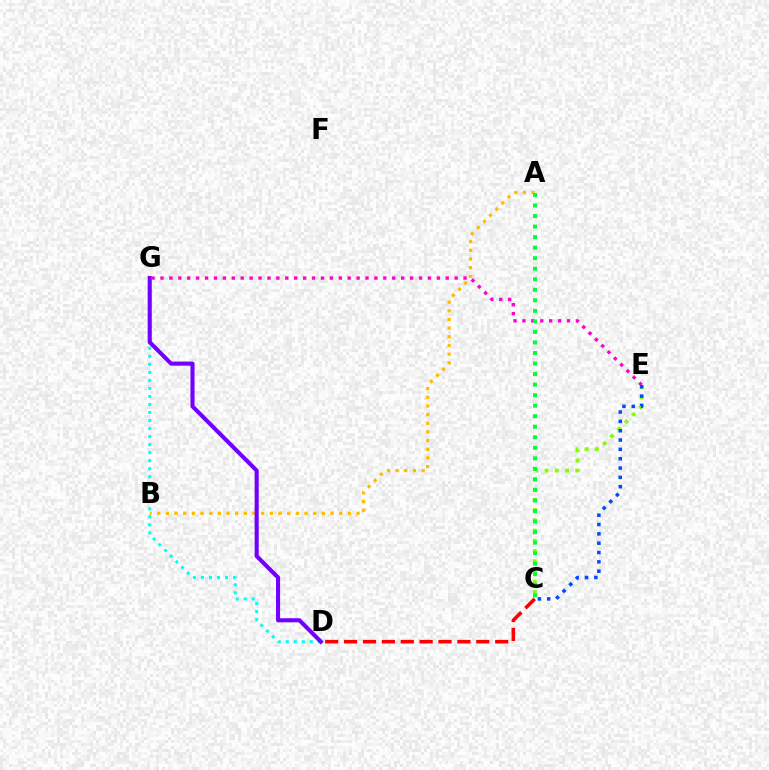{('D', 'G'): [{'color': '#00fff6', 'line_style': 'dotted', 'thickness': 2.18}, {'color': '#7200ff', 'line_style': 'solid', 'thickness': 2.94}], ('C', 'E'): [{'color': '#84ff00', 'line_style': 'dotted', 'thickness': 2.78}, {'color': '#004bff', 'line_style': 'dotted', 'thickness': 2.54}], ('A', 'B'): [{'color': '#ffbd00', 'line_style': 'dotted', 'thickness': 2.35}], ('E', 'G'): [{'color': '#ff00cf', 'line_style': 'dotted', 'thickness': 2.42}], ('C', 'D'): [{'color': '#ff0000', 'line_style': 'dashed', 'thickness': 2.57}], ('A', 'C'): [{'color': '#00ff39', 'line_style': 'dotted', 'thickness': 2.86}]}